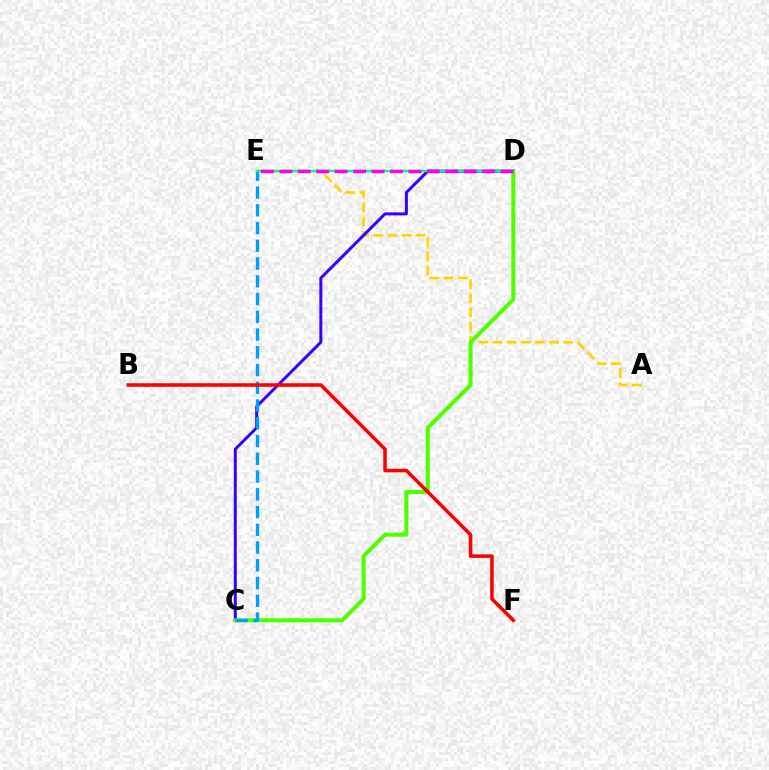{('A', 'E'): [{'color': '#ffd500', 'line_style': 'dashed', 'thickness': 1.92}], ('C', 'D'): [{'color': '#3700ff', 'line_style': 'solid', 'thickness': 2.14}, {'color': '#4fff00', 'line_style': 'solid', 'thickness': 2.9}], ('C', 'E'): [{'color': '#009eff', 'line_style': 'dashed', 'thickness': 2.41}], ('D', 'E'): [{'color': '#00ff86', 'line_style': 'solid', 'thickness': 1.79}, {'color': '#ff00ed', 'line_style': 'dashed', 'thickness': 2.5}], ('B', 'F'): [{'color': '#ff0000', 'line_style': 'solid', 'thickness': 2.56}]}